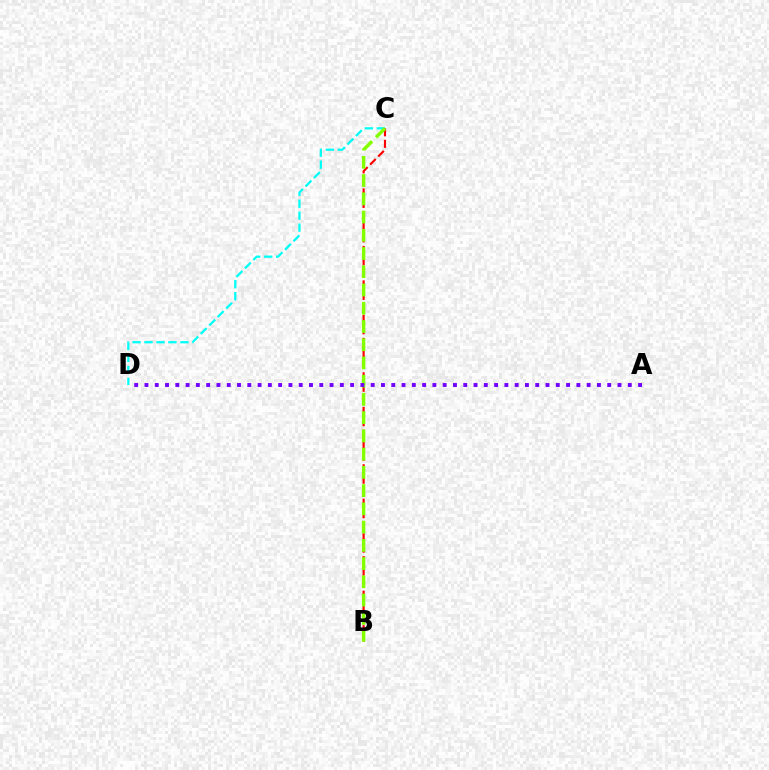{('C', 'D'): [{'color': '#00fff6', 'line_style': 'dashed', 'thickness': 1.63}], ('B', 'C'): [{'color': '#ff0000', 'line_style': 'dashed', 'thickness': 1.56}, {'color': '#84ff00', 'line_style': 'dashed', 'thickness': 2.48}], ('A', 'D'): [{'color': '#7200ff', 'line_style': 'dotted', 'thickness': 2.79}]}